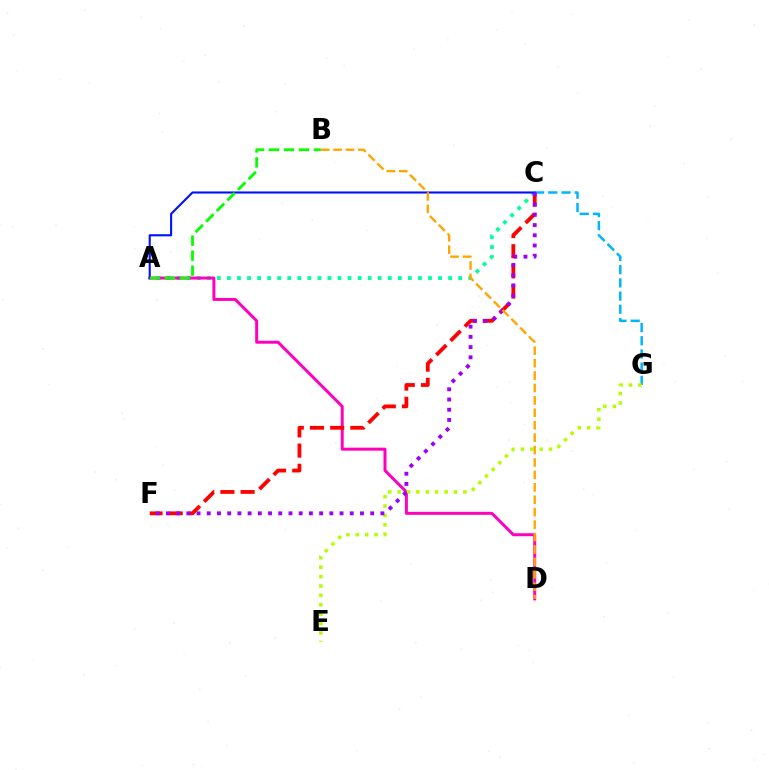{('A', 'C'): [{'color': '#00ff9d', 'line_style': 'dotted', 'thickness': 2.73}, {'color': '#0010ff', 'line_style': 'solid', 'thickness': 1.51}], ('C', 'G'): [{'color': '#00b5ff', 'line_style': 'dashed', 'thickness': 1.79}], ('A', 'D'): [{'color': '#ff00bd', 'line_style': 'solid', 'thickness': 2.15}], ('C', 'F'): [{'color': '#ff0000', 'line_style': 'dashed', 'thickness': 2.74}, {'color': '#9b00ff', 'line_style': 'dotted', 'thickness': 2.78}], ('E', 'G'): [{'color': '#b3ff00', 'line_style': 'dotted', 'thickness': 2.55}], ('A', 'B'): [{'color': '#08ff00', 'line_style': 'dashed', 'thickness': 2.04}], ('B', 'D'): [{'color': '#ffa500', 'line_style': 'dashed', 'thickness': 1.69}]}